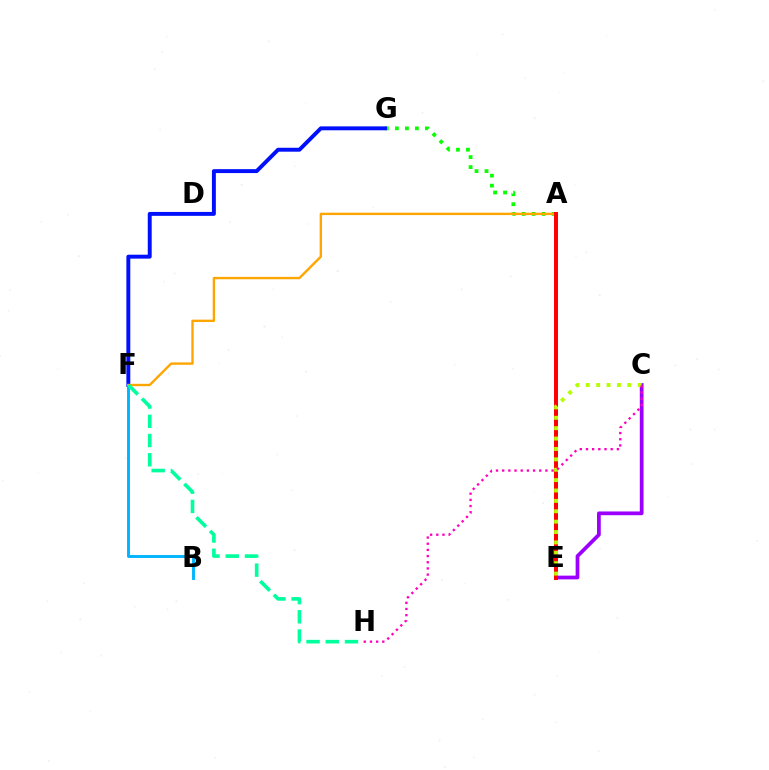{('B', 'F'): [{'color': '#00b5ff', 'line_style': 'solid', 'thickness': 2.09}], ('A', 'G'): [{'color': '#08ff00', 'line_style': 'dotted', 'thickness': 2.71}], ('F', 'G'): [{'color': '#0010ff', 'line_style': 'solid', 'thickness': 2.82}], ('C', 'E'): [{'color': '#9b00ff', 'line_style': 'solid', 'thickness': 2.69}, {'color': '#b3ff00', 'line_style': 'dotted', 'thickness': 2.82}], ('A', 'F'): [{'color': '#ffa500', 'line_style': 'solid', 'thickness': 1.7}], ('A', 'E'): [{'color': '#ff0000', 'line_style': 'solid', 'thickness': 2.86}], ('C', 'H'): [{'color': '#ff00bd', 'line_style': 'dotted', 'thickness': 1.68}], ('F', 'H'): [{'color': '#00ff9d', 'line_style': 'dashed', 'thickness': 2.61}]}